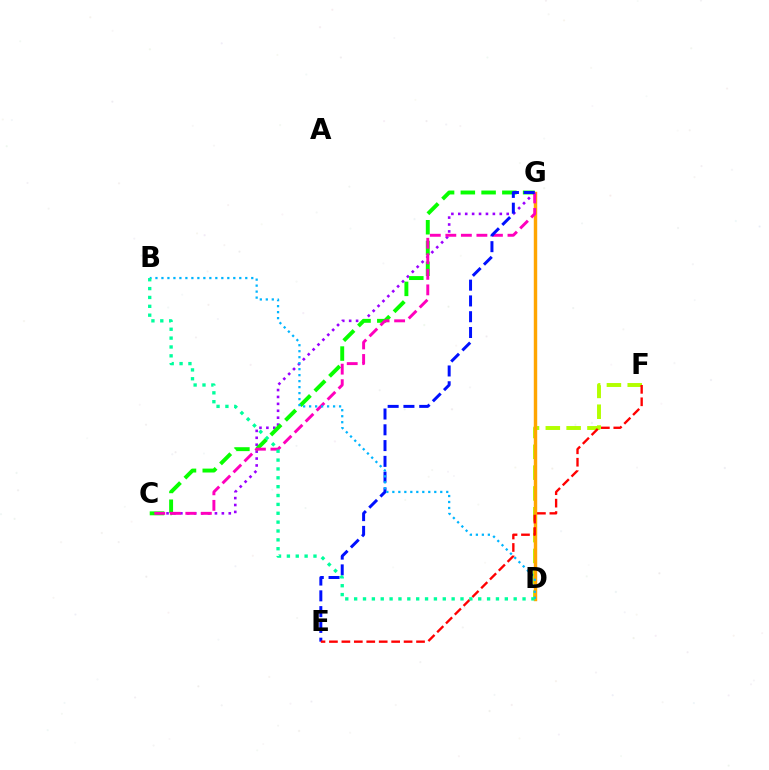{('C', 'G'): [{'color': '#9b00ff', 'line_style': 'dotted', 'thickness': 1.88}, {'color': '#08ff00', 'line_style': 'dashed', 'thickness': 2.82}, {'color': '#ff00bd', 'line_style': 'dashed', 'thickness': 2.11}], ('D', 'F'): [{'color': '#b3ff00', 'line_style': 'dashed', 'thickness': 2.83}], ('D', 'G'): [{'color': '#ffa500', 'line_style': 'solid', 'thickness': 2.46}], ('E', 'G'): [{'color': '#0010ff', 'line_style': 'dashed', 'thickness': 2.14}], ('E', 'F'): [{'color': '#ff0000', 'line_style': 'dashed', 'thickness': 1.69}], ('B', 'D'): [{'color': '#00b5ff', 'line_style': 'dotted', 'thickness': 1.63}, {'color': '#00ff9d', 'line_style': 'dotted', 'thickness': 2.41}]}